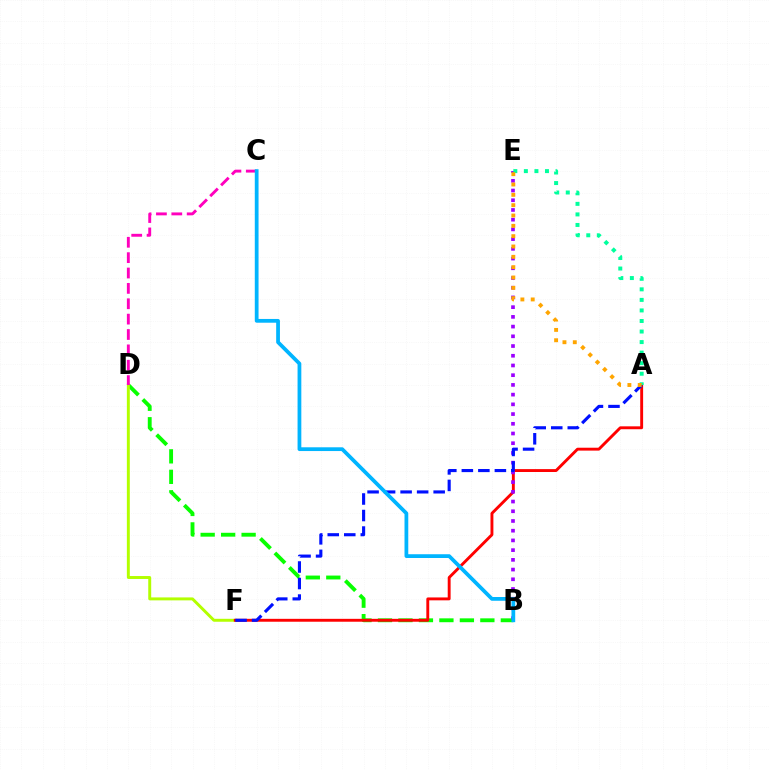{('B', 'D'): [{'color': '#08ff00', 'line_style': 'dashed', 'thickness': 2.78}], ('D', 'F'): [{'color': '#b3ff00', 'line_style': 'solid', 'thickness': 2.12}], ('A', 'F'): [{'color': '#ff0000', 'line_style': 'solid', 'thickness': 2.08}, {'color': '#0010ff', 'line_style': 'dashed', 'thickness': 2.24}], ('C', 'D'): [{'color': '#ff00bd', 'line_style': 'dashed', 'thickness': 2.09}], ('B', 'E'): [{'color': '#9b00ff', 'line_style': 'dotted', 'thickness': 2.64}], ('A', 'E'): [{'color': '#00ff9d', 'line_style': 'dotted', 'thickness': 2.87}, {'color': '#ffa500', 'line_style': 'dotted', 'thickness': 2.81}], ('B', 'C'): [{'color': '#00b5ff', 'line_style': 'solid', 'thickness': 2.71}]}